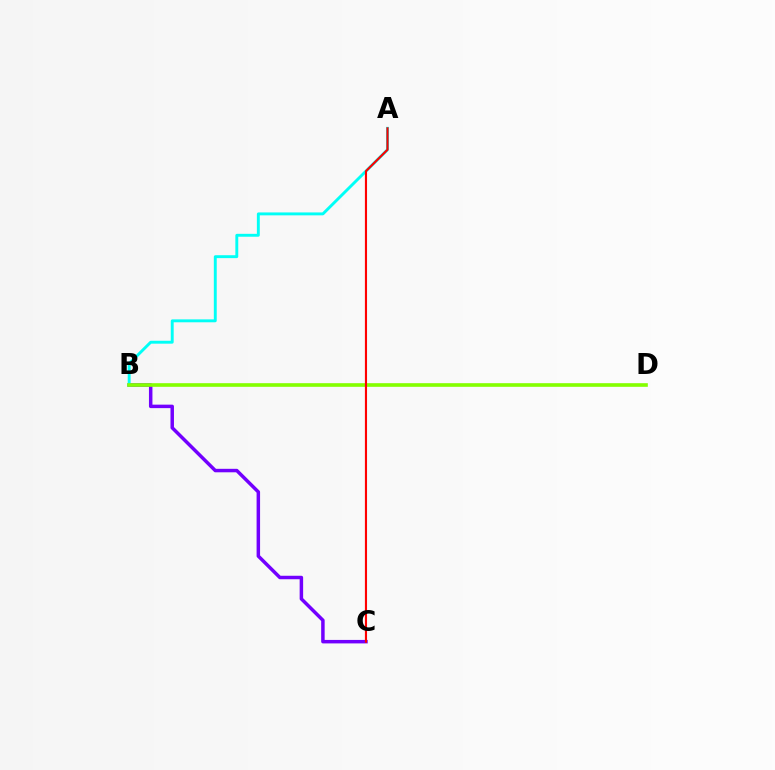{('B', 'C'): [{'color': '#7200ff', 'line_style': 'solid', 'thickness': 2.5}], ('A', 'B'): [{'color': '#00fff6', 'line_style': 'solid', 'thickness': 2.09}], ('B', 'D'): [{'color': '#84ff00', 'line_style': 'solid', 'thickness': 2.61}], ('A', 'C'): [{'color': '#ff0000', 'line_style': 'solid', 'thickness': 1.54}]}